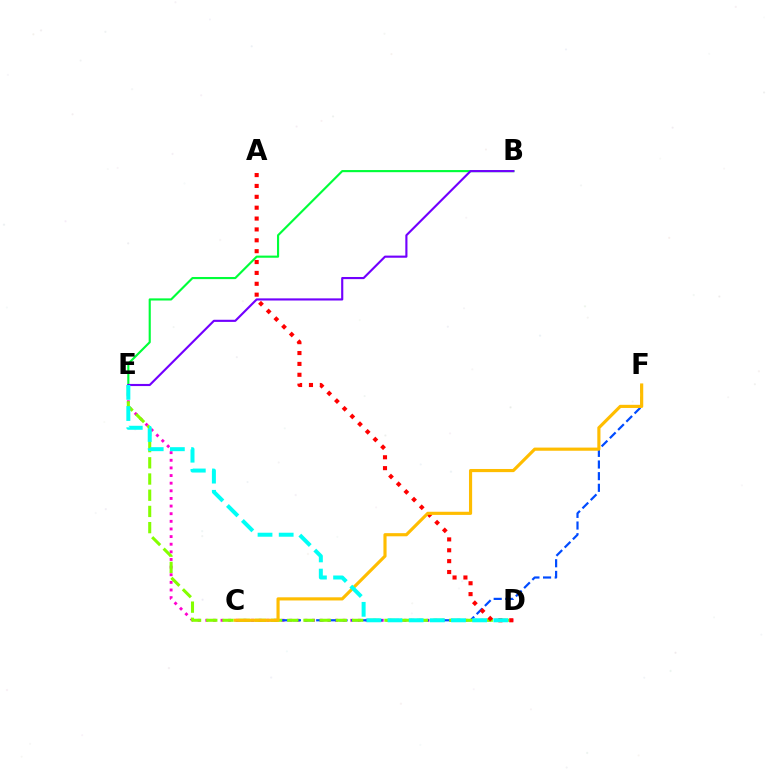{('B', 'E'): [{'color': '#00ff39', 'line_style': 'solid', 'thickness': 1.54}, {'color': '#7200ff', 'line_style': 'solid', 'thickness': 1.54}], ('D', 'E'): [{'color': '#ff00cf', 'line_style': 'dotted', 'thickness': 2.07}, {'color': '#84ff00', 'line_style': 'dashed', 'thickness': 2.2}, {'color': '#00fff6', 'line_style': 'dashed', 'thickness': 2.88}], ('C', 'F'): [{'color': '#004bff', 'line_style': 'dashed', 'thickness': 1.58}, {'color': '#ffbd00', 'line_style': 'solid', 'thickness': 2.27}], ('A', 'D'): [{'color': '#ff0000', 'line_style': 'dotted', 'thickness': 2.95}]}